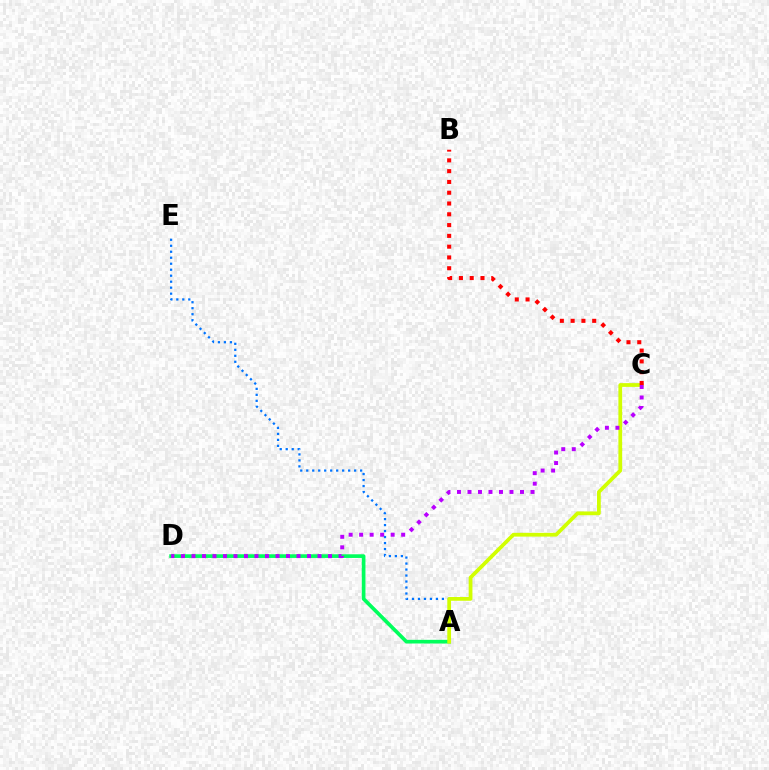{('A', 'D'): [{'color': '#00ff5c', 'line_style': 'solid', 'thickness': 2.64}], ('A', 'E'): [{'color': '#0074ff', 'line_style': 'dotted', 'thickness': 1.63}], ('A', 'C'): [{'color': '#d1ff00', 'line_style': 'solid', 'thickness': 2.7}], ('B', 'C'): [{'color': '#ff0000', 'line_style': 'dotted', 'thickness': 2.93}], ('C', 'D'): [{'color': '#b900ff', 'line_style': 'dotted', 'thickness': 2.85}]}